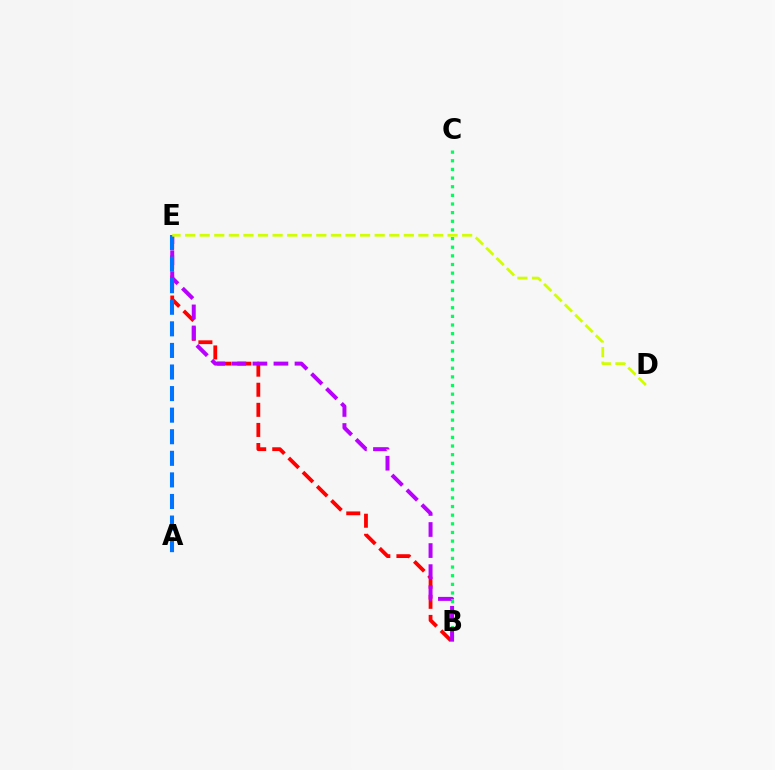{('B', 'C'): [{'color': '#00ff5c', 'line_style': 'dotted', 'thickness': 2.35}], ('B', 'E'): [{'color': '#ff0000', 'line_style': 'dashed', 'thickness': 2.73}, {'color': '#b900ff', 'line_style': 'dashed', 'thickness': 2.86}], ('A', 'E'): [{'color': '#0074ff', 'line_style': 'dashed', 'thickness': 2.93}], ('D', 'E'): [{'color': '#d1ff00', 'line_style': 'dashed', 'thickness': 1.98}]}